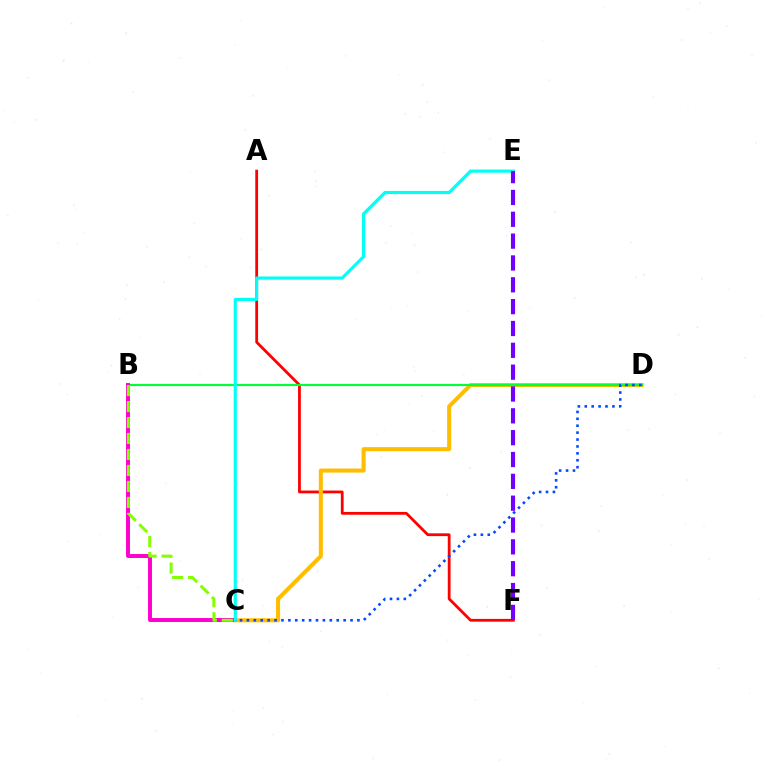{('A', 'F'): [{'color': '#ff0000', 'line_style': 'solid', 'thickness': 2.0}], ('C', 'D'): [{'color': '#ffbd00', 'line_style': 'solid', 'thickness': 2.92}, {'color': '#004bff', 'line_style': 'dotted', 'thickness': 1.88}], ('B', 'D'): [{'color': '#00ff39', 'line_style': 'solid', 'thickness': 1.54}], ('B', 'C'): [{'color': '#ff00cf', 'line_style': 'solid', 'thickness': 2.85}, {'color': '#84ff00', 'line_style': 'dashed', 'thickness': 2.17}], ('C', 'E'): [{'color': '#00fff6', 'line_style': 'solid', 'thickness': 2.27}], ('E', 'F'): [{'color': '#7200ff', 'line_style': 'dashed', 'thickness': 2.97}]}